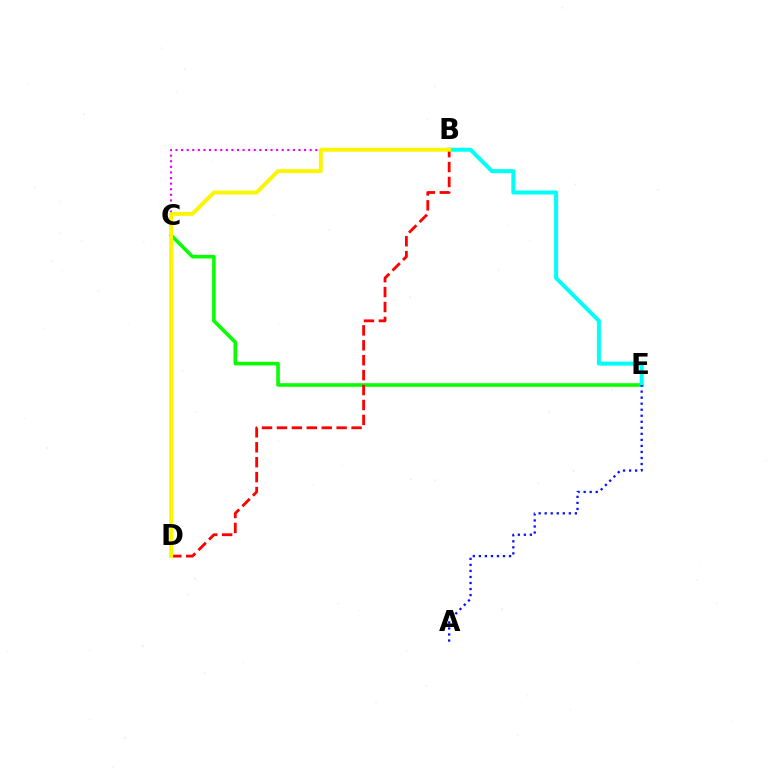{('B', 'C'): [{'color': '#ee00ff', 'line_style': 'dotted', 'thickness': 1.52}], ('C', 'E'): [{'color': '#08ff00', 'line_style': 'solid', 'thickness': 2.59}], ('B', 'E'): [{'color': '#00fff6', 'line_style': 'solid', 'thickness': 2.88}], ('B', 'D'): [{'color': '#ff0000', 'line_style': 'dashed', 'thickness': 2.03}, {'color': '#fcf500', 'line_style': 'solid', 'thickness': 2.81}], ('A', 'E'): [{'color': '#0010ff', 'line_style': 'dotted', 'thickness': 1.64}]}